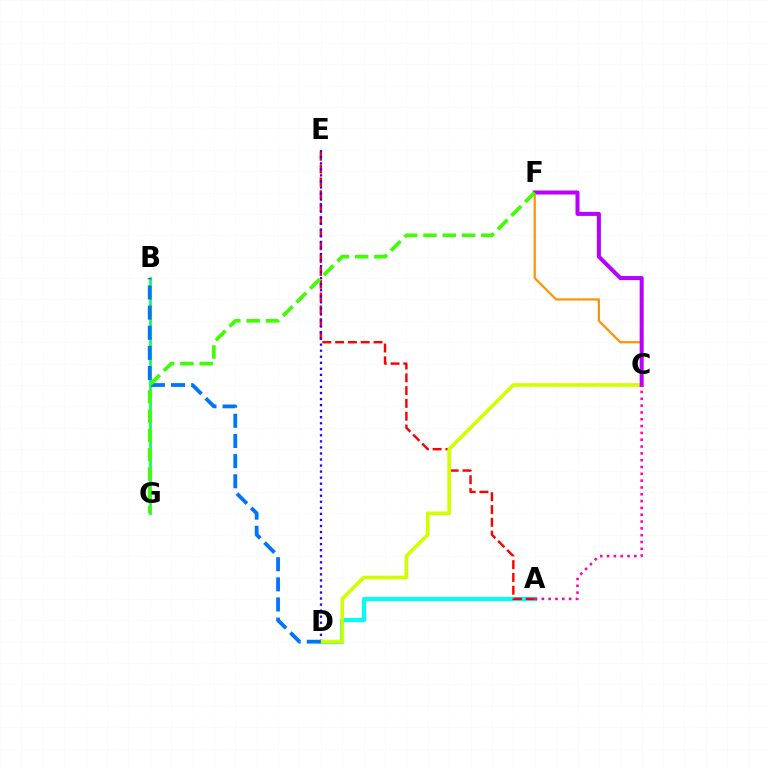{('A', 'D'): [{'color': '#00fff6', 'line_style': 'solid', 'thickness': 2.99}], ('B', 'G'): [{'color': '#00ff5c', 'line_style': 'solid', 'thickness': 1.93}], ('A', 'E'): [{'color': '#ff0000', 'line_style': 'dashed', 'thickness': 1.74}], ('C', 'F'): [{'color': '#ff9400', 'line_style': 'solid', 'thickness': 1.61}, {'color': '#b900ff', 'line_style': 'solid', 'thickness': 2.9}], ('D', 'E'): [{'color': '#2500ff', 'line_style': 'dotted', 'thickness': 1.64}], ('C', 'D'): [{'color': '#d1ff00', 'line_style': 'solid', 'thickness': 2.62}], ('B', 'D'): [{'color': '#0074ff', 'line_style': 'dashed', 'thickness': 2.74}], ('F', 'G'): [{'color': '#3dff00', 'line_style': 'dashed', 'thickness': 2.62}], ('A', 'C'): [{'color': '#ff00ac', 'line_style': 'dotted', 'thickness': 1.85}]}